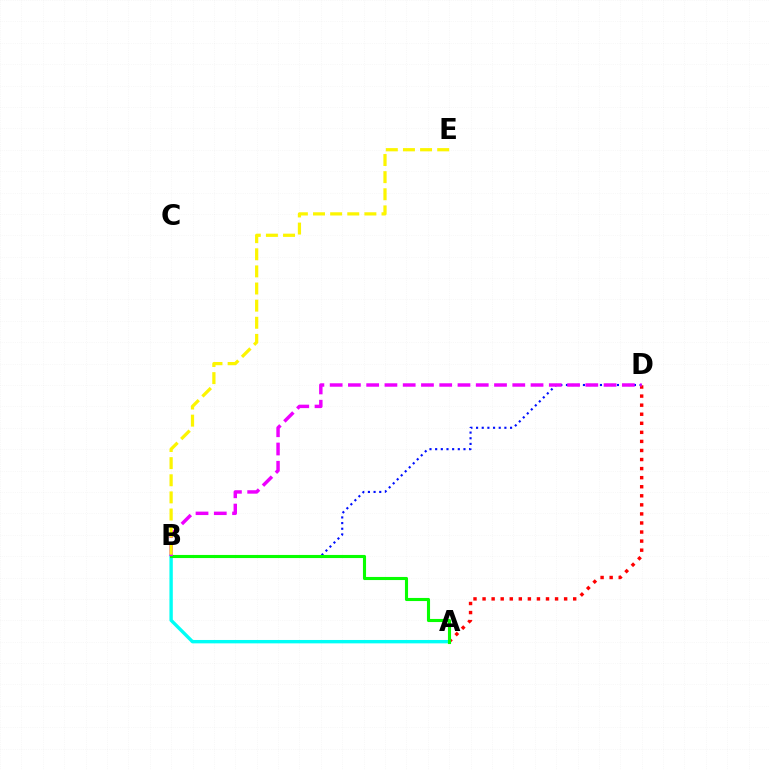{('A', 'B'): [{'color': '#00fff6', 'line_style': 'solid', 'thickness': 2.43}, {'color': '#08ff00', 'line_style': 'solid', 'thickness': 2.23}], ('B', 'D'): [{'color': '#0010ff', 'line_style': 'dotted', 'thickness': 1.54}, {'color': '#ee00ff', 'line_style': 'dashed', 'thickness': 2.48}], ('A', 'D'): [{'color': '#ff0000', 'line_style': 'dotted', 'thickness': 2.46}], ('B', 'E'): [{'color': '#fcf500', 'line_style': 'dashed', 'thickness': 2.33}]}